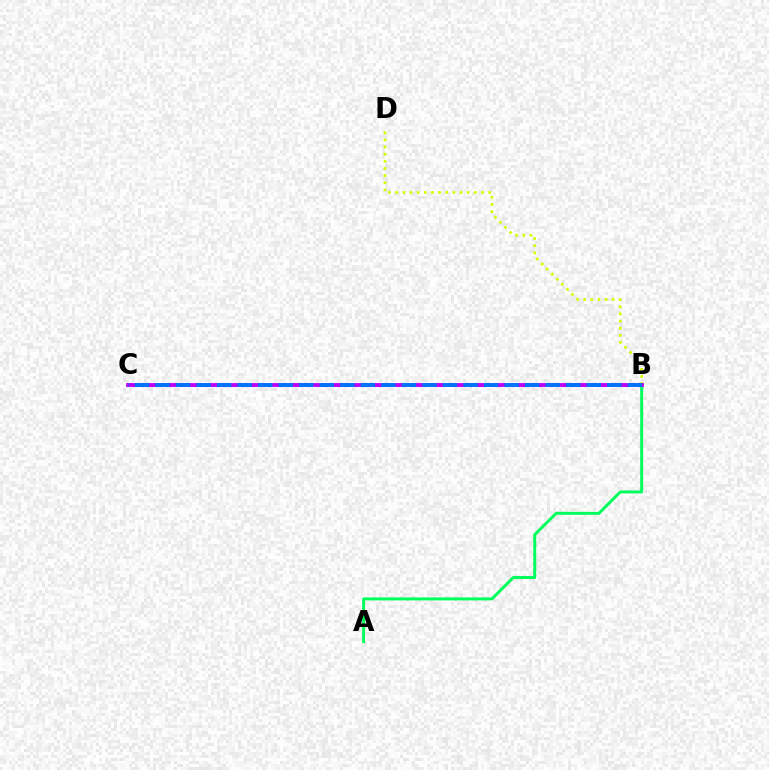{('B', 'C'): [{'color': '#ff0000', 'line_style': 'dashed', 'thickness': 1.94}, {'color': '#b900ff', 'line_style': 'solid', 'thickness': 2.75}, {'color': '#0074ff', 'line_style': 'dashed', 'thickness': 2.79}], ('A', 'B'): [{'color': '#00ff5c', 'line_style': 'solid', 'thickness': 2.14}], ('B', 'D'): [{'color': '#d1ff00', 'line_style': 'dotted', 'thickness': 1.94}]}